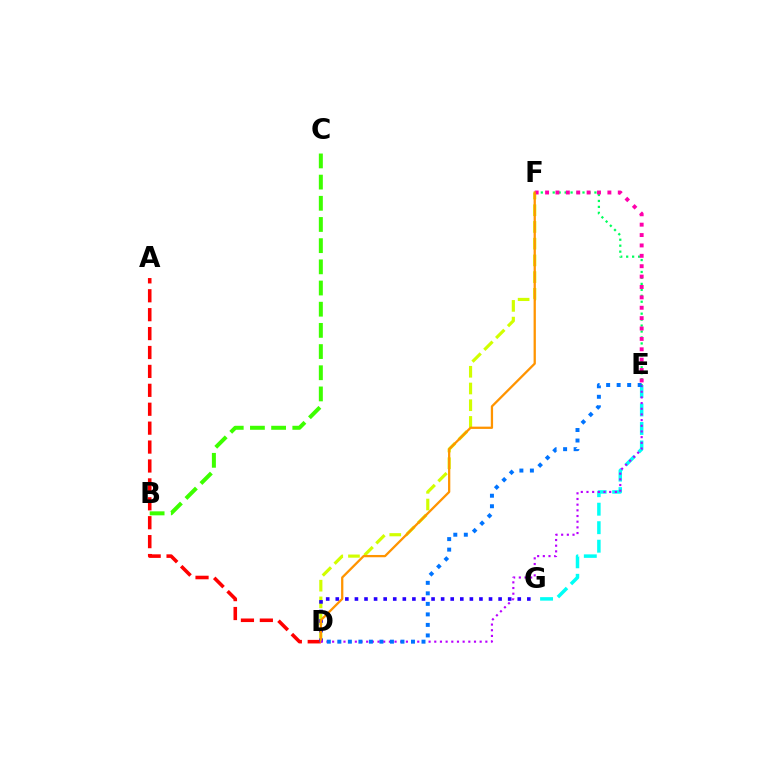{('D', 'F'): [{'color': '#d1ff00', 'line_style': 'dashed', 'thickness': 2.27}, {'color': '#ff9400', 'line_style': 'solid', 'thickness': 1.64}], ('E', 'F'): [{'color': '#00ff5c', 'line_style': 'dotted', 'thickness': 1.62}, {'color': '#ff00ac', 'line_style': 'dotted', 'thickness': 2.82}], ('B', 'C'): [{'color': '#3dff00', 'line_style': 'dashed', 'thickness': 2.88}], ('E', 'G'): [{'color': '#00fff6', 'line_style': 'dashed', 'thickness': 2.51}], ('A', 'D'): [{'color': '#ff0000', 'line_style': 'dashed', 'thickness': 2.57}], ('D', 'G'): [{'color': '#2500ff', 'line_style': 'dotted', 'thickness': 2.6}], ('D', 'E'): [{'color': '#b900ff', 'line_style': 'dotted', 'thickness': 1.54}, {'color': '#0074ff', 'line_style': 'dotted', 'thickness': 2.86}]}